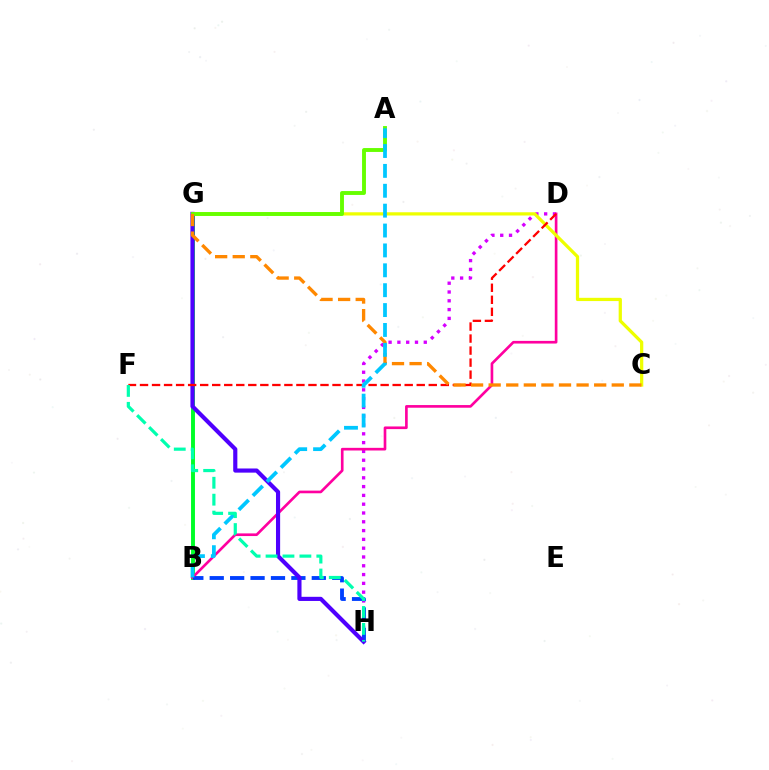{('D', 'H'): [{'color': '#d600ff', 'line_style': 'dotted', 'thickness': 2.39}], ('B', 'G'): [{'color': '#00ff27', 'line_style': 'solid', 'thickness': 2.82}], ('B', 'D'): [{'color': '#ff00a0', 'line_style': 'solid', 'thickness': 1.91}], ('B', 'H'): [{'color': '#003fff', 'line_style': 'dashed', 'thickness': 2.77}], ('C', 'G'): [{'color': '#eeff00', 'line_style': 'solid', 'thickness': 2.34}, {'color': '#ff8800', 'line_style': 'dashed', 'thickness': 2.39}], ('G', 'H'): [{'color': '#4f00ff', 'line_style': 'solid', 'thickness': 2.98}], ('D', 'F'): [{'color': '#ff0000', 'line_style': 'dashed', 'thickness': 1.63}], ('A', 'G'): [{'color': '#66ff00', 'line_style': 'solid', 'thickness': 2.8}], ('A', 'B'): [{'color': '#00c7ff', 'line_style': 'dashed', 'thickness': 2.7}], ('F', 'H'): [{'color': '#00ffaf', 'line_style': 'dashed', 'thickness': 2.3}]}